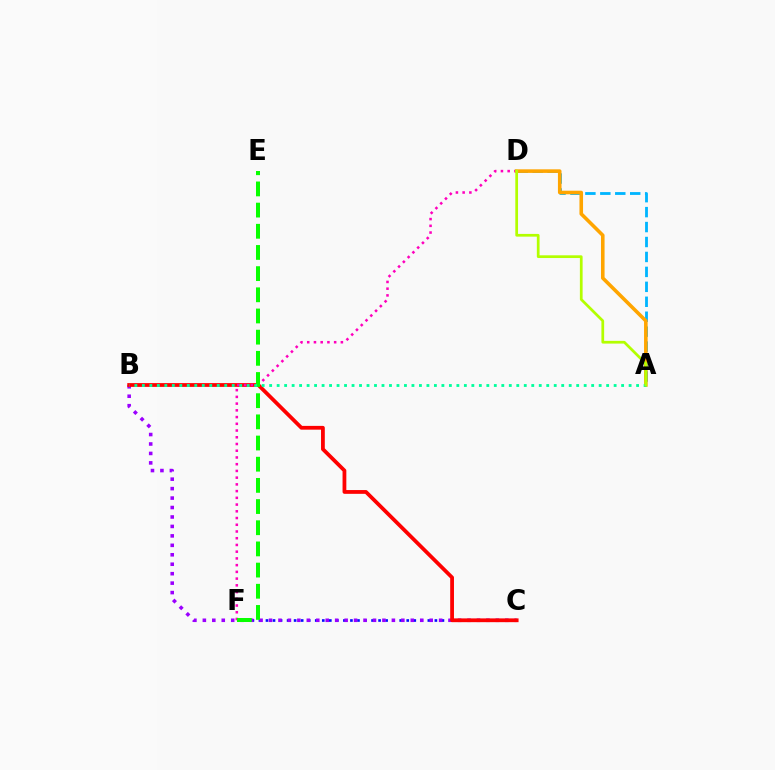{('A', 'D'): [{'color': '#00b5ff', 'line_style': 'dashed', 'thickness': 2.03}, {'color': '#ffa500', 'line_style': 'solid', 'thickness': 2.58}, {'color': '#b3ff00', 'line_style': 'solid', 'thickness': 1.96}], ('C', 'F'): [{'color': '#0010ff', 'line_style': 'dotted', 'thickness': 1.91}], ('B', 'C'): [{'color': '#9b00ff', 'line_style': 'dotted', 'thickness': 2.57}, {'color': '#ff0000', 'line_style': 'solid', 'thickness': 2.72}], ('D', 'F'): [{'color': '#ff00bd', 'line_style': 'dotted', 'thickness': 1.83}], ('E', 'F'): [{'color': '#08ff00', 'line_style': 'dashed', 'thickness': 2.88}], ('A', 'B'): [{'color': '#00ff9d', 'line_style': 'dotted', 'thickness': 2.03}]}